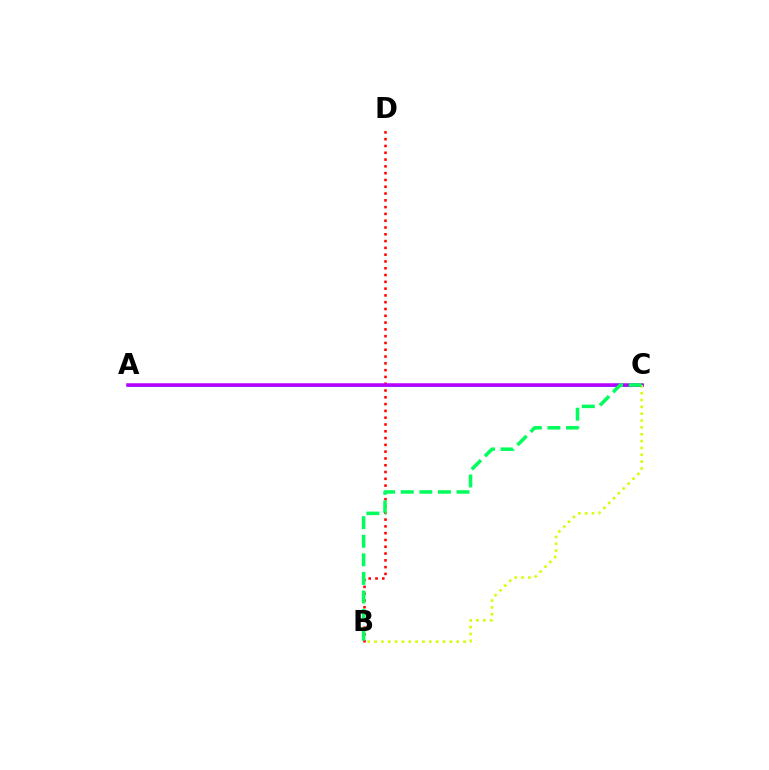{('B', 'D'): [{'color': '#ff0000', 'line_style': 'dotted', 'thickness': 1.85}], ('A', 'C'): [{'color': '#0074ff', 'line_style': 'solid', 'thickness': 1.82}, {'color': '#b900ff', 'line_style': 'solid', 'thickness': 2.52}], ('B', 'C'): [{'color': '#d1ff00', 'line_style': 'dotted', 'thickness': 1.86}, {'color': '#00ff5c', 'line_style': 'dashed', 'thickness': 2.52}]}